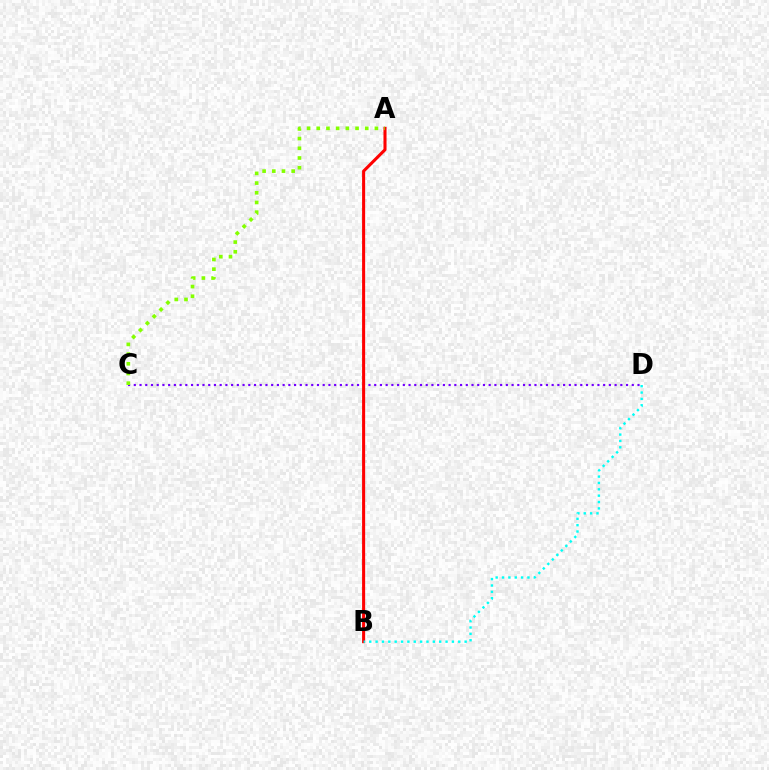{('C', 'D'): [{'color': '#7200ff', 'line_style': 'dotted', 'thickness': 1.56}], ('A', 'B'): [{'color': '#ff0000', 'line_style': 'solid', 'thickness': 2.2}], ('B', 'D'): [{'color': '#00fff6', 'line_style': 'dotted', 'thickness': 1.73}], ('A', 'C'): [{'color': '#84ff00', 'line_style': 'dotted', 'thickness': 2.63}]}